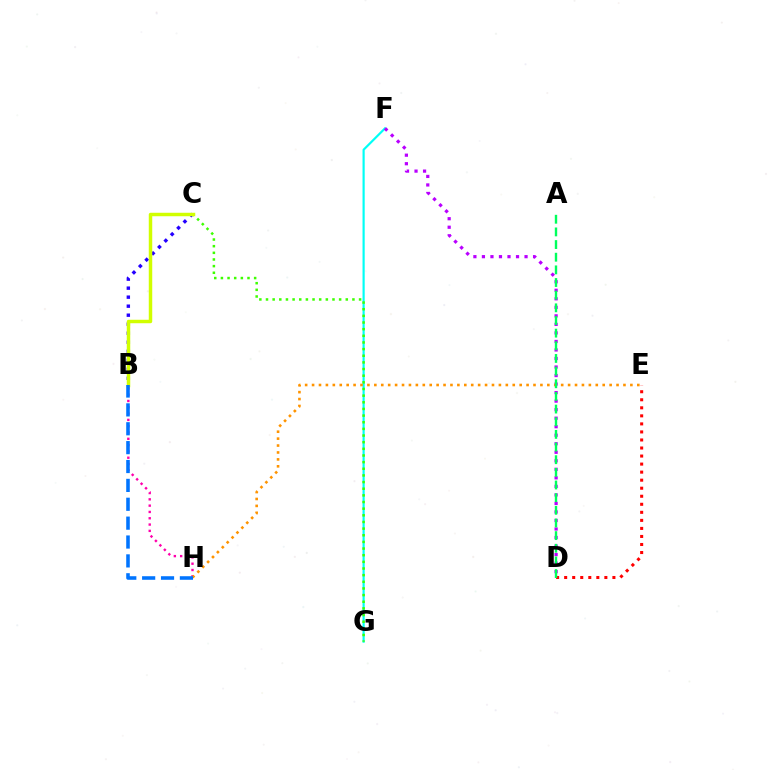{('B', 'H'): [{'color': '#ff00ac', 'line_style': 'dotted', 'thickness': 1.71}, {'color': '#0074ff', 'line_style': 'dashed', 'thickness': 2.56}], ('B', 'C'): [{'color': '#2500ff', 'line_style': 'dotted', 'thickness': 2.45}, {'color': '#d1ff00', 'line_style': 'solid', 'thickness': 2.5}], ('D', 'E'): [{'color': '#ff0000', 'line_style': 'dotted', 'thickness': 2.18}], ('F', 'G'): [{'color': '#00fff6', 'line_style': 'solid', 'thickness': 1.57}], ('D', 'F'): [{'color': '#b900ff', 'line_style': 'dotted', 'thickness': 2.32}], ('C', 'G'): [{'color': '#3dff00', 'line_style': 'dotted', 'thickness': 1.81}], ('E', 'H'): [{'color': '#ff9400', 'line_style': 'dotted', 'thickness': 1.88}], ('A', 'D'): [{'color': '#00ff5c', 'line_style': 'dashed', 'thickness': 1.72}]}